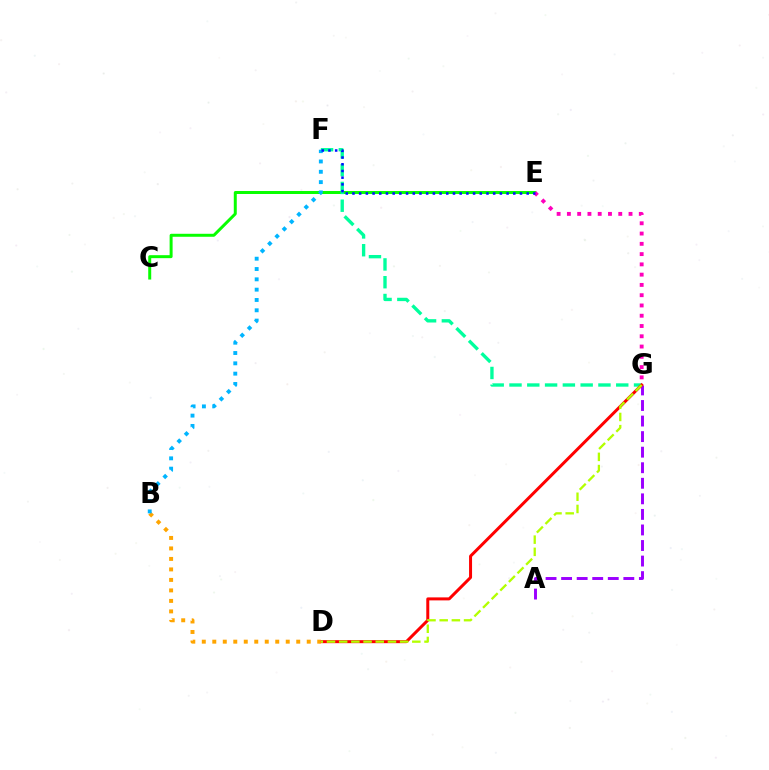{('A', 'G'): [{'color': '#9b00ff', 'line_style': 'dashed', 'thickness': 2.11}], ('C', 'E'): [{'color': '#08ff00', 'line_style': 'solid', 'thickness': 2.15}], ('F', 'G'): [{'color': '#00ff9d', 'line_style': 'dashed', 'thickness': 2.42}], ('D', 'G'): [{'color': '#ff0000', 'line_style': 'solid', 'thickness': 2.16}, {'color': '#b3ff00', 'line_style': 'dashed', 'thickness': 1.66}], ('B', 'D'): [{'color': '#ffa500', 'line_style': 'dotted', 'thickness': 2.85}], ('B', 'F'): [{'color': '#00b5ff', 'line_style': 'dotted', 'thickness': 2.8}], ('E', 'G'): [{'color': '#ff00bd', 'line_style': 'dotted', 'thickness': 2.79}], ('E', 'F'): [{'color': '#0010ff', 'line_style': 'dotted', 'thickness': 1.82}]}